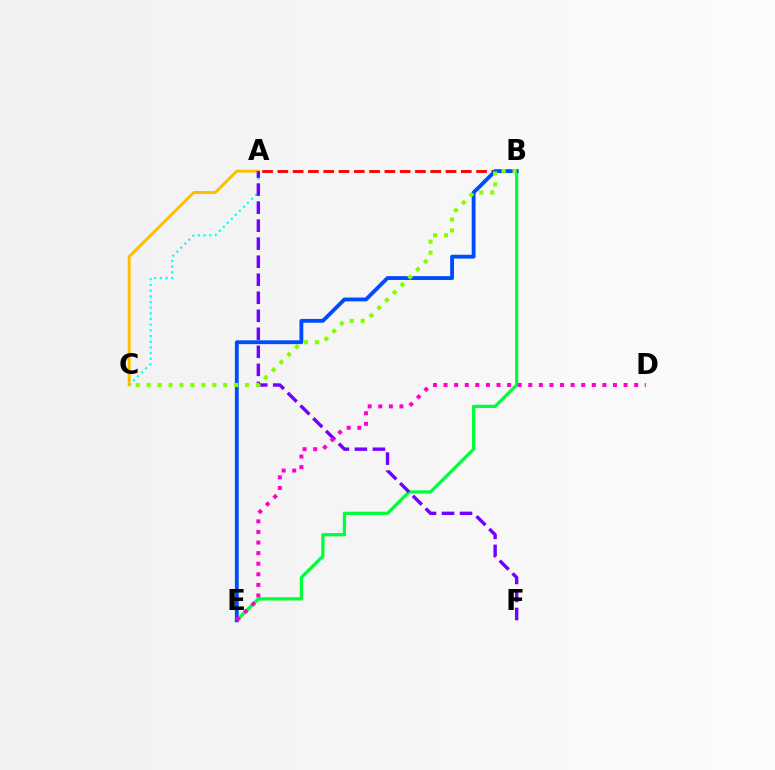{('A', 'C'): [{'color': '#00fff6', 'line_style': 'dotted', 'thickness': 1.54}, {'color': '#ffbd00', 'line_style': 'solid', 'thickness': 2.11}], ('B', 'E'): [{'color': '#00ff39', 'line_style': 'solid', 'thickness': 2.33}, {'color': '#004bff', 'line_style': 'solid', 'thickness': 2.76}], ('A', 'B'): [{'color': '#ff0000', 'line_style': 'dashed', 'thickness': 2.08}], ('A', 'F'): [{'color': '#7200ff', 'line_style': 'dashed', 'thickness': 2.45}], ('B', 'C'): [{'color': '#84ff00', 'line_style': 'dotted', 'thickness': 2.97}], ('D', 'E'): [{'color': '#ff00cf', 'line_style': 'dotted', 'thickness': 2.88}]}